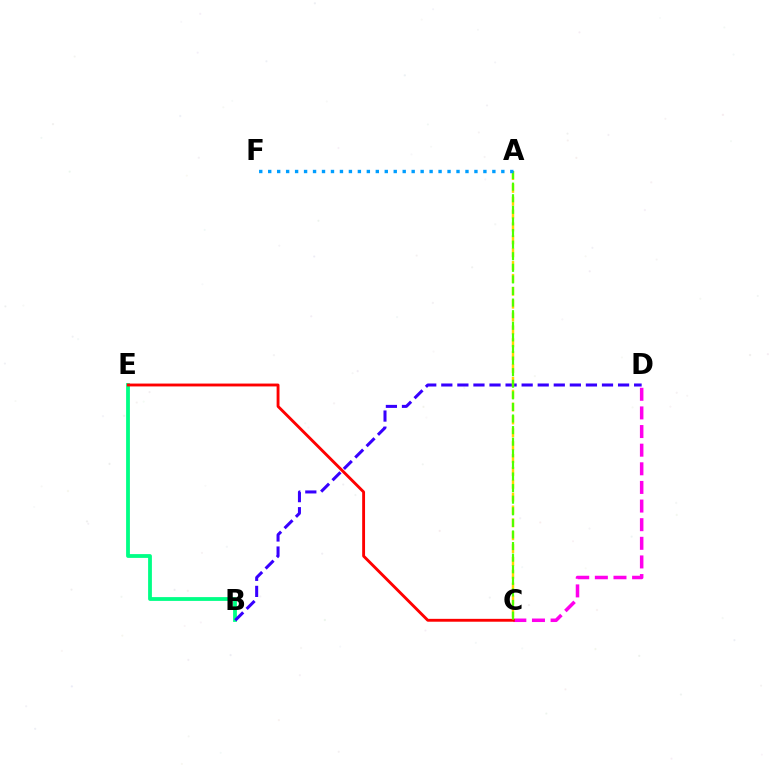{('C', 'D'): [{'color': '#ff00ed', 'line_style': 'dashed', 'thickness': 2.53}], ('B', 'E'): [{'color': '#00ff86', 'line_style': 'solid', 'thickness': 2.73}], ('B', 'D'): [{'color': '#3700ff', 'line_style': 'dashed', 'thickness': 2.18}], ('A', 'C'): [{'color': '#ffd500', 'line_style': 'dashed', 'thickness': 1.75}, {'color': '#4fff00', 'line_style': 'dashed', 'thickness': 1.58}], ('C', 'E'): [{'color': '#ff0000', 'line_style': 'solid', 'thickness': 2.07}], ('A', 'F'): [{'color': '#009eff', 'line_style': 'dotted', 'thickness': 2.44}]}